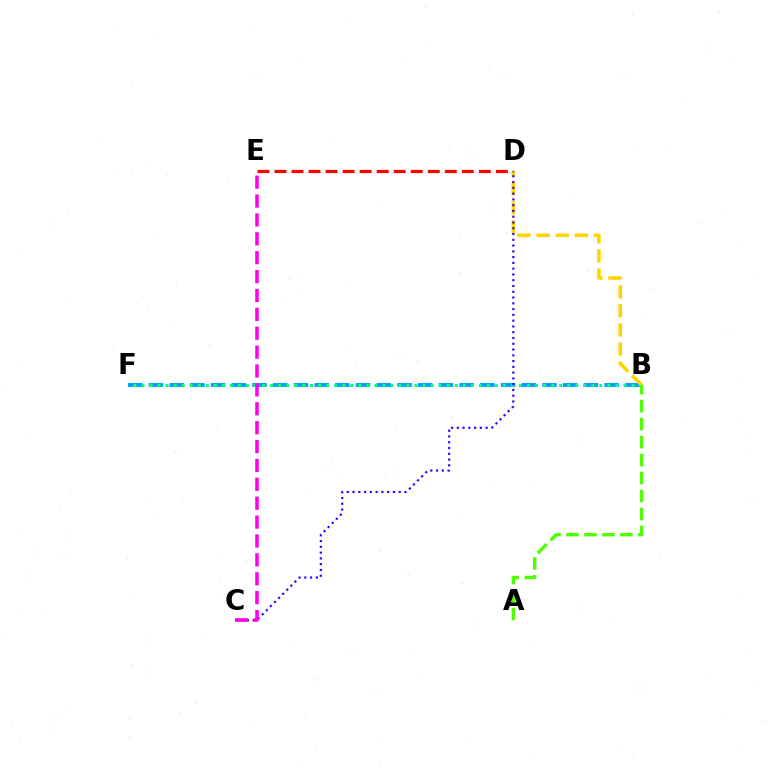{('B', 'F'): [{'color': '#009eff', 'line_style': 'dashed', 'thickness': 2.81}, {'color': '#00ff86', 'line_style': 'dotted', 'thickness': 2.18}], ('B', 'D'): [{'color': '#ffd500', 'line_style': 'dashed', 'thickness': 2.59}], ('C', 'D'): [{'color': '#3700ff', 'line_style': 'dotted', 'thickness': 1.57}], ('C', 'E'): [{'color': '#ff00ed', 'line_style': 'dashed', 'thickness': 2.57}], ('D', 'E'): [{'color': '#ff0000', 'line_style': 'dashed', 'thickness': 2.31}], ('A', 'B'): [{'color': '#4fff00', 'line_style': 'dashed', 'thickness': 2.44}]}